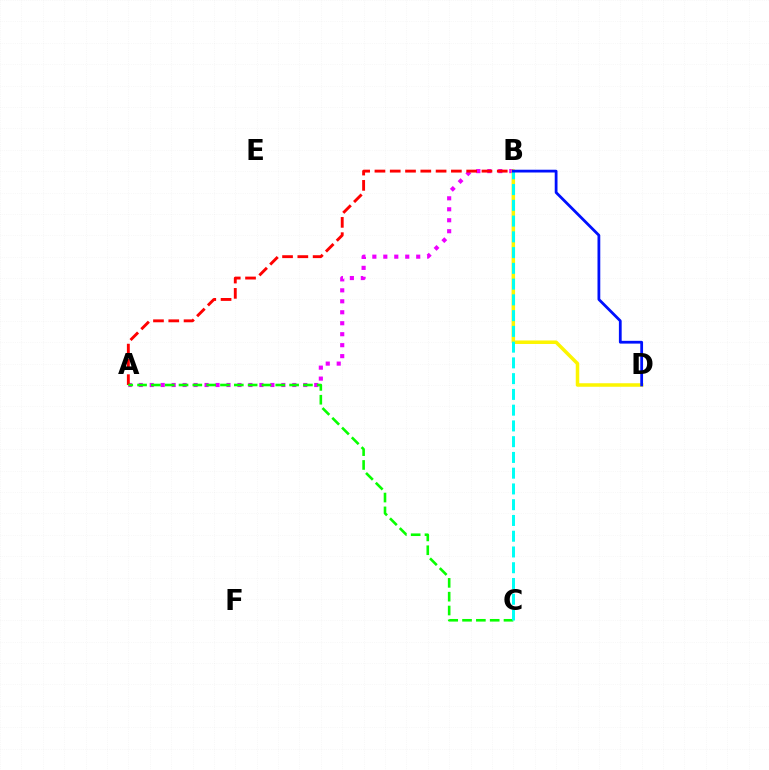{('A', 'B'): [{'color': '#ee00ff', 'line_style': 'dotted', 'thickness': 2.98}, {'color': '#ff0000', 'line_style': 'dashed', 'thickness': 2.08}], ('B', 'D'): [{'color': '#fcf500', 'line_style': 'solid', 'thickness': 2.53}, {'color': '#0010ff', 'line_style': 'solid', 'thickness': 2.0}], ('A', 'C'): [{'color': '#08ff00', 'line_style': 'dashed', 'thickness': 1.88}], ('B', 'C'): [{'color': '#00fff6', 'line_style': 'dashed', 'thickness': 2.14}]}